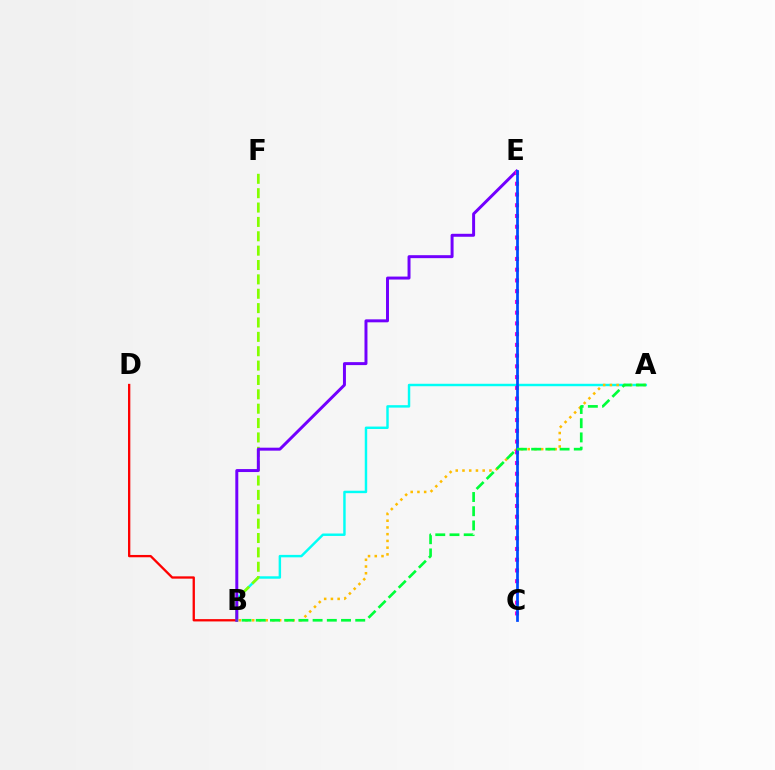{('A', 'B'): [{'color': '#00fff6', 'line_style': 'solid', 'thickness': 1.76}, {'color': '#ffbd00', 'line_style': 'dotted', 'thickness': 1.83}, {'color': '#00ff39', 'line_style': 'dashed', 'thickness': 1.93}], ('B', 'D'): [{'color': '#ff0000', 'line_style': 'solid', 'thickness': 1.66}], ('B', 'F'): [{'color': '#84ff00', 'line_style': 'dashed', 'thickness': 1.95}], ('B', 'E'): [{'color': '#7200ff', 'line_style': 'solid', 'thickness': 2.14}], ('C', 'E'): [{'color': '#ff00cf', 'line_style': 'dotted', 'thickness': 2.92}, {'color': '#004bff', 'line_style': 'solid', 'thickness': 1.97}]}